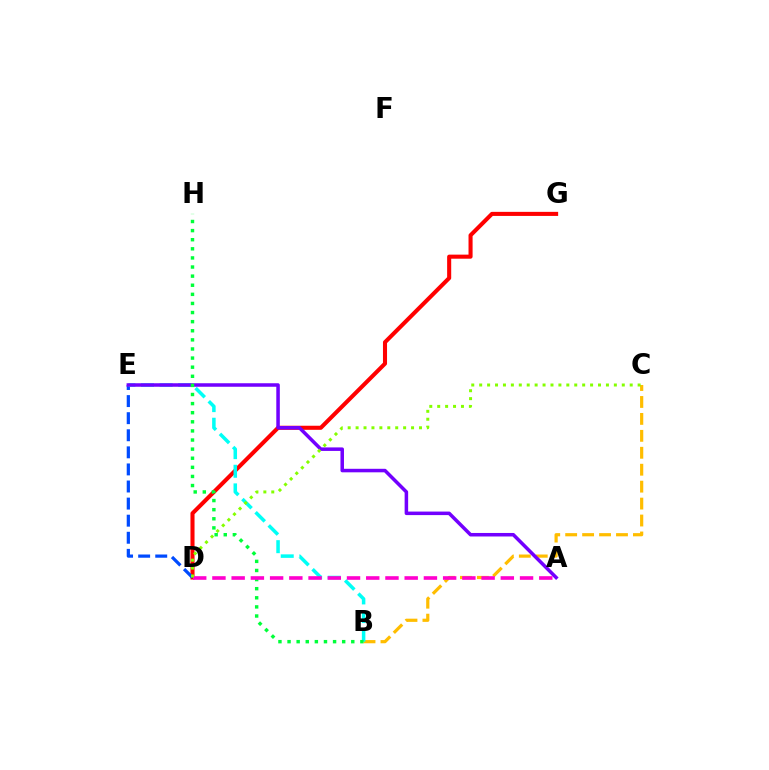{('D', 'G'): [{'color': '#ff0000', 'line_style': 'solid', 'thickness': 2.93}], ('D', 'E'): [{'color': '#004bff', 'line_style': 'dashed', 'thickness': 2.32}], ('B', 'C'): [{'color': '#ffbd00', 'line_style': 'dashed', 'thickness': 2.3}], ('B', 'E'): [{'color': '#00fff6', 'line_style': 'dashed', 'thickness': 2.53}], ('A', 'E'): [{'color': '#7200ff', 'line_style': 'solid', 'thickness': 2.53}], ('B', 'H'): [{'color': '#00ff39', 'line_style': 'dotted', 'thickness': 2.47}], ('A', 'D'): [{'color': '#ff00cf', 'line_style': 'dashed', 'thickness': 2.61}], ('C', 'D'): [{'color': '#84ff00', 'line_style': 'dotted', 'thickness': 2.15}]}